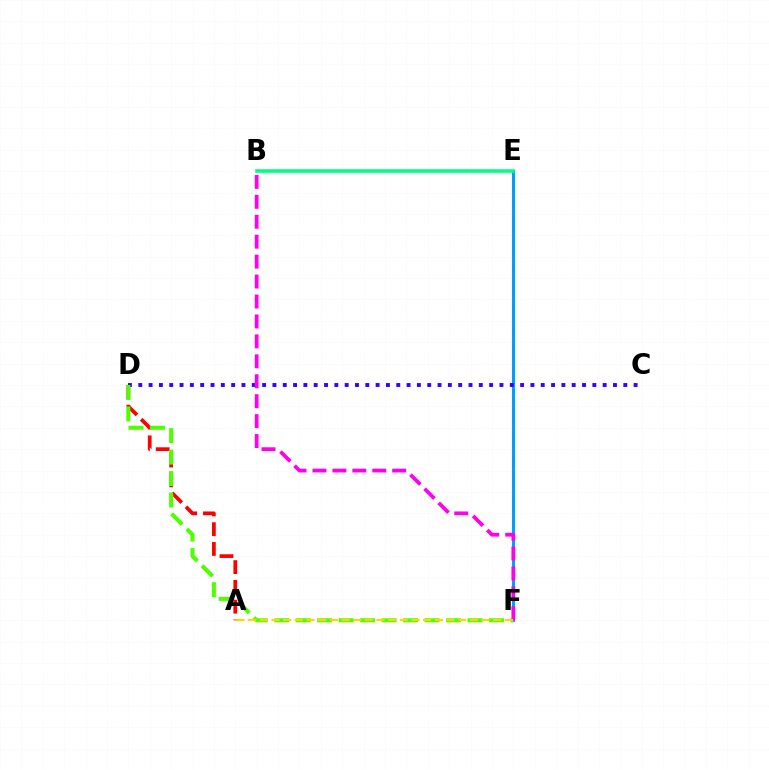{('A', 'D'): [{'color': '#ff0000', 'line_style': 'dashed', 'thickness': 2.69}], ('E', 'F'): [{'color': '#009eff', 'line_style': 'solid', 'thickness': 2.21}], ('C', 'D'): [{'color': '#3700ff', 'line_style': 'dotted', 'thickness': 2.8}], ('D', 'F'): [{'color': '#4fff00', 'line_style': 'dashed', 'thickness': 2.92}], ('B', 'E'): [{'color': '#00ff86', 'line_style': 'solid', 'thickness': 2.56}], ('B', 'F'): [{'color': '#ff00ed', 'line_style': 'dashed', 'thickness': 2.71}], ('A', 'F'): [{'color': '#ffd500', 'line_style': 'dashed', 'thickness': 1.59}]}